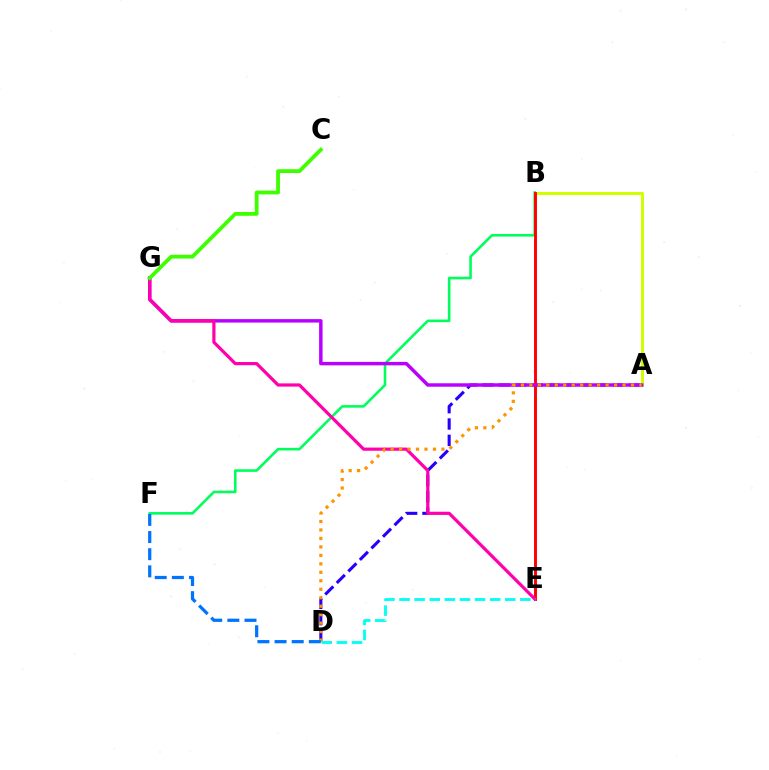{('B', 'F'): [{'color': '#00ff5c', 'line_style': 'solid', 'thickness': 1.88}], ('A', 'B'): [{'color': '#d1ff00', 'line_style': 'solid', 'thickness': 2.16}], ('A', 'D'): [{'color': '#2500ff', 'line_style': 'dashed', 'thickness': 2.22}, {'color': '#ff9400', 'line_style': 'dotted', 'thickness': 2.3}], ('B', 'E'): [{'color': '#ff0000', 'line_style': 'solid', 'thickness': 2.1}], ('A', 'G'): [{'color': '#b900ff', 'line_style': 'solid', 'thickness': 2.48}], ('E', 'G'): [{'color': '#ff00ac', 'line_style': 'solid', 'thickness': 2.31}], ('D', 'F'): [{'color': '#0074ff', 'line_style': 'dashed', 'thickness': 2.33}], ('C', 'G'): [{'color': '#3dff00', 'line_style': 'solid', 'thickness': 2.73}], ('D', 'E'): [{'color': '#00fff6', 'line_style': 'dashed', 'thickness': 2.05}]}